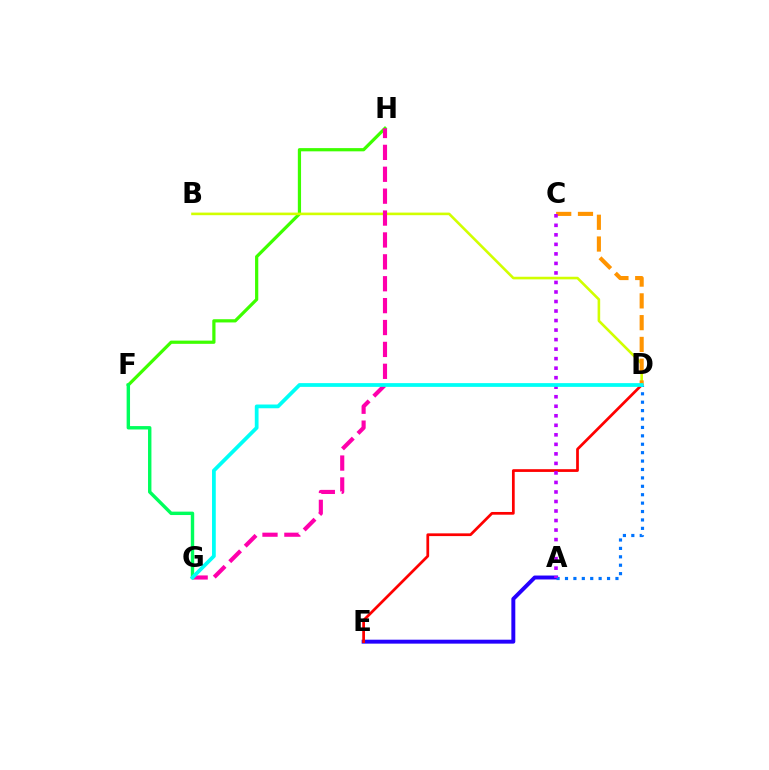{('F', 'H'): [{'color': '#3dff00', 'line_style': 'solid', 'thickness': 2.32}], ('B', 'D'): [{'color': '#d1ff00', 'line_style': 'solid', 'thickness': 1.87}], ('G', 'H'): [{'color': '#ff00ac', 'line_style': 'dashed', 'thickness': 2.97}], ('F', 'G'): [{'color': '#00ff5c', 'line_style': 'solid', 'thickness': 2.45}], ('C', 'D'): [{'color': '#ff9400', 'line_style': 'dashed', 'thickness': 2.96}], ('A', 'E'): [{'color': '#2500ff', 'line_style': 'solid', 'thickness': 2.83}], ('D', 'E'): [{'color': '#ff0000', 'line_style': 'solid', 'thickness': 1.97}], ('A', 'D'): [{'color': '#0074ff', 'line_style': 'dotted', 'thickness': 2.28}], ('A', 'C'): [{'color': '#b900ff', 'line_style': 'dotted', 'thickness': 2.59}], ('D', 'G'): [{'color': '#00fff6', 'line_style': 'solid', 'thickness': 2.7}]}